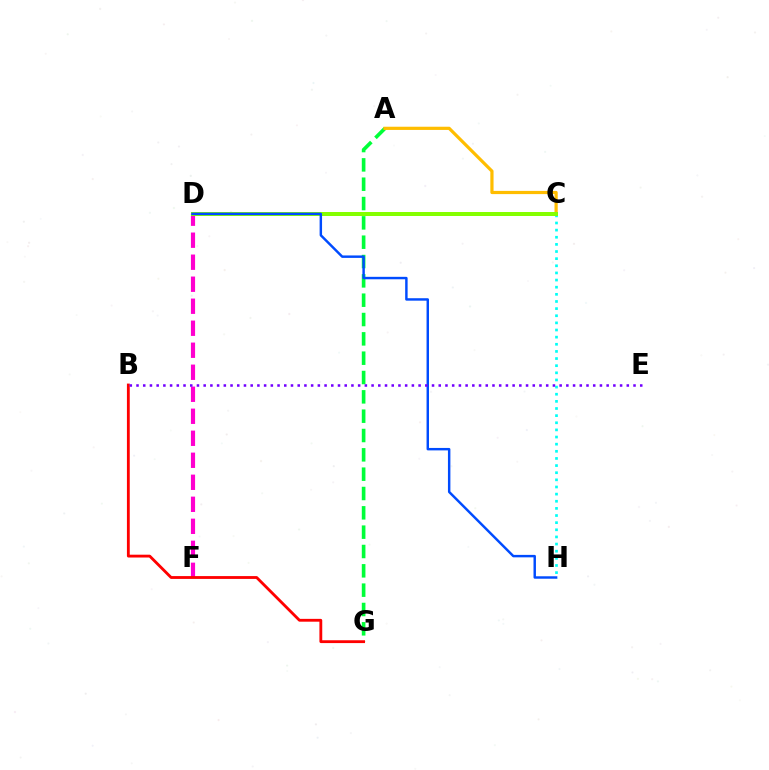{('D', 'F'): [{'color': '#ff00cf', 'line_style': 'dashed', 'thickness': 2.99}], ('A', 'G'): [{'color': '#00ff39', 'line_style': 'dashed', 'thickness': 2.63}], ('A', 'C'): [{'color': '#ffbd00', 'line_style': 'solid', 'thickness': 2.31}], ('C', 'H'): [{'color': '#00fff6', 'line_style': 'dotted', 'thickness': 1.94}], ('C', 'D'): [{'color': '#84ff00', 'line_style': 'solid', 'thickness': 2.88}], ('B', 'G'): [{'color': '#ff0000', 'line_style': 'solid', 'thickness': 2.04}], ('D', 'H'): [{'color': '#004bff', 'line_style': 'solid', 'thickness': 1.76}], ('B', 'E'): [{'color': '#7200ff', 'line_style': 'dotted', 'thickness': 1.82}]}